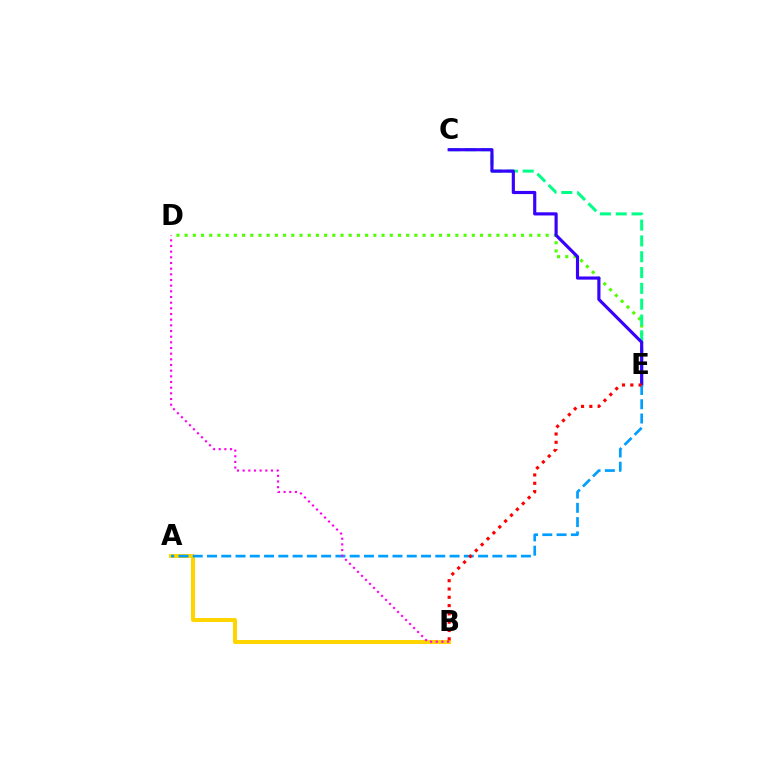{('A', 'B'): [{'color': '#ffd500', 'line_style': 'solid', 'thickness': 2.88}], ('D', 'E'): [{'color': '#4fff00', 'line_style': 'dotted', 'thickness': 2.23}], ('C', 'E'): [{'color': '#00ff86', 'line_style': 'dashed', 'thickness': 2.15}, {'color': '#3700ff', 'line_style': 'solid', 'thickness': 2.27}], ('A', 'E'): [{'color': '#009eff', 'line_style': 'dashed', 'thickness': 1.94}], ('B', 'D'): [{'color': '#ff00ed', 'line_style': 'dotted', 'thickness': 1.54}], ('B', 'E'): [{'color': '#ff0000', 'line_style': 'dotted', 'thickness': 2.26}]}